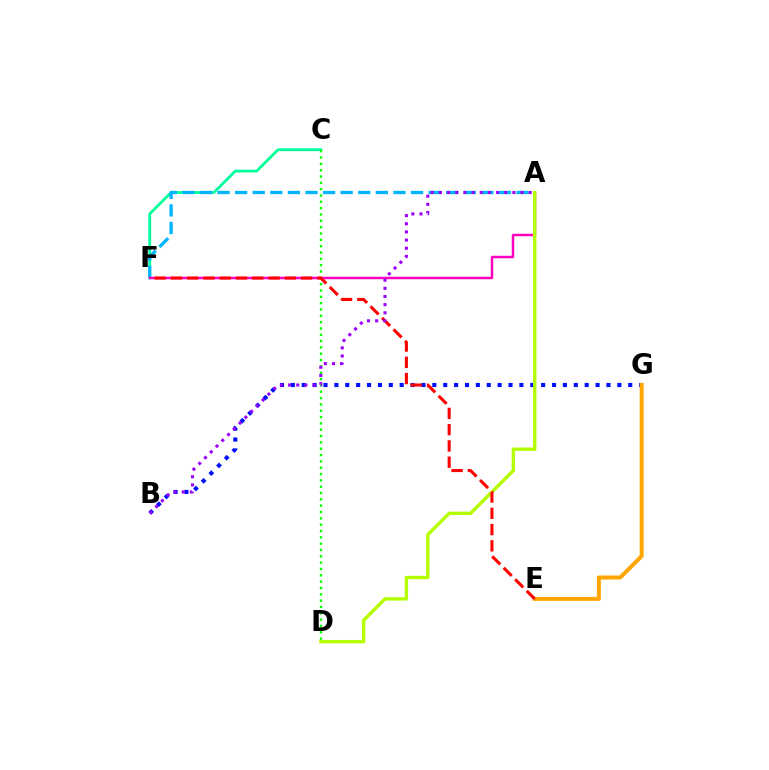{('C', 'F'): [{'color': '#00ff9d', 'line_style': 'solid', 'thickness': 2.0}], ('B', 'G'): [{'color': '#0010ff', 'line_style': 'dotted', 'thickness': 2.96}], ('E', 'G'): [{'color': '#ffa500', 'line_style': 'solid', 'thickness': 2.87}], ('C', 'D'): [{'color': '#08ff00', 'line_style': 'dotted', 'thickness': 1.72}], ('A', 'F'): [{'color': '#00b5ff', 'line_style': 'dashed', 'thickness': 2.39}, {'color': '#ff00bd', 'line_style': 'solid', 'thickness': 1.78}], ('A', 'D'): [{'color': '#b3ff00', 'line_style': 'solid', 'thickness': 2.42}], ('E', 'F'): [{'color': '#ff0000', 'line_style': 'dashed', 'thickness': 2.21}], ('A', 'B'): [{'color': '#9b00ff', 'line_style': 'dotted', 'thickness': 2.22}]}